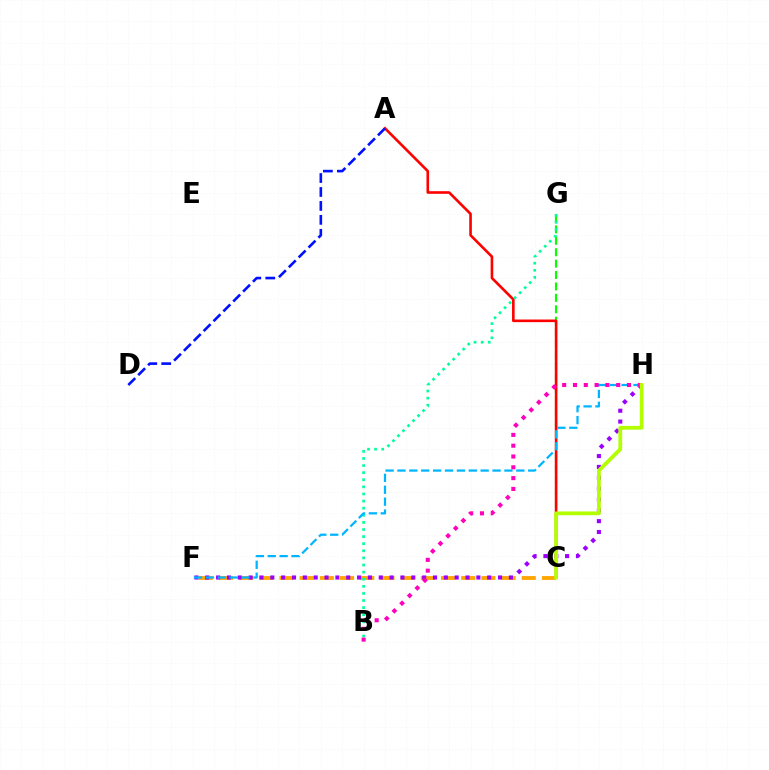{('C', 'G'): [{'color': '#08ff00', 'line_style': 'dashed', 'thickness': 1.55}], ('C', 'F'): [{'color': '#ffa500', 'line_style': 'dashed', 'thickness': 2.74}], ('F', 'H'): [{'color': '#9b00ff', 'line_style': 'dotted', 'thickness': 2.95}, {'color': '#00b5ff', 'line_style': 'dashed', 'thickness': 1.61}], ('A', 'C'): [{'color': '#ff0000', 'line_style': 'solid', 'thickness': 1.88}], ('B', 'G'): [{'color': '#00ff9d', 'line_style': 'dotted', 'thickness': 1.93}], ('B', 'H'): [{'color': '#ff00bd', 'line_style': 'dotted', 'thickness': 2.94}], ('A', 'D'): [{'color': '#0010ff', 'line_style': 'dashed', 'thickness': 1.9}], ('C', 'H'): [{'color': '#b3ff00', 'line_style': 'solid', 'thickness': 2.71}]}